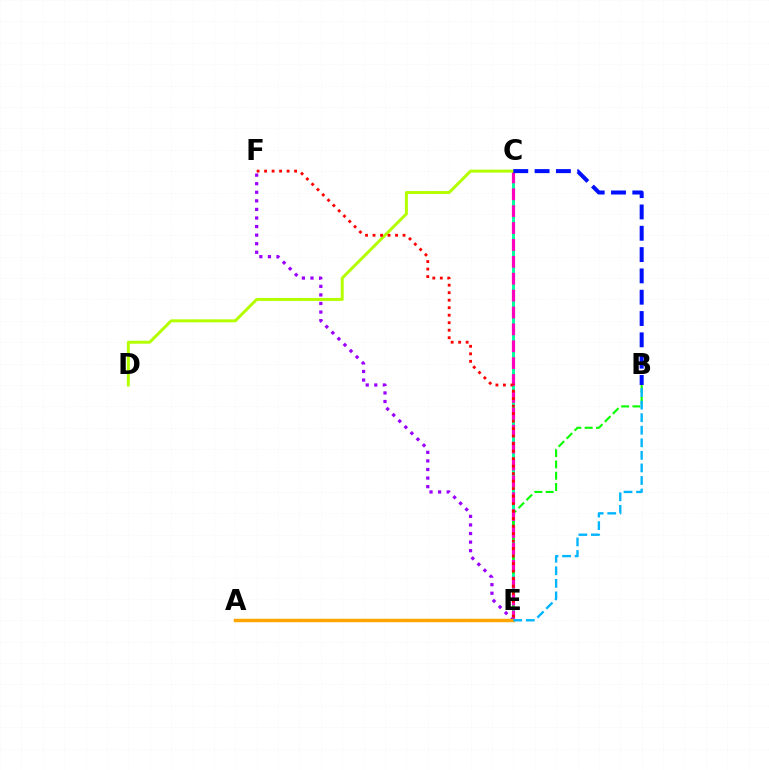{('C', 'E'): [{'color': '#00ff9d', 'line_style': 'solid', 'thickness': 2.17}, {'color': '#ff00bd', 'line_style': 'dashed', 'thickness': 2.29}], ('B', 'E'): [{'color': '#08ff00', 'line_style': 'dashed', 'thickness': 1.54}, {'color': '#00b5ff', 'line_style': 'dashed', 'thickness': 1.71}], ('C', 'D'): [{'color': '#b3ff00', 'line_style': 'solid', 'thickness': 2.14}], ('B', 'C'): [{'color': '#0010ff', 'line_style': 'dashed', 'thickness': 2.9}], ('E', 'F'): [{'color': '#ff0000', 'line_style': 'dotted', 'thickness': 2.04}, {'color': '#9b00ff', 'line_style': 'dotted', 'thickness': 2.33}], ('A', 'E'): [{'color': '#ffa500', 'line_style': 'solid', 'thickness': 2.49}]}